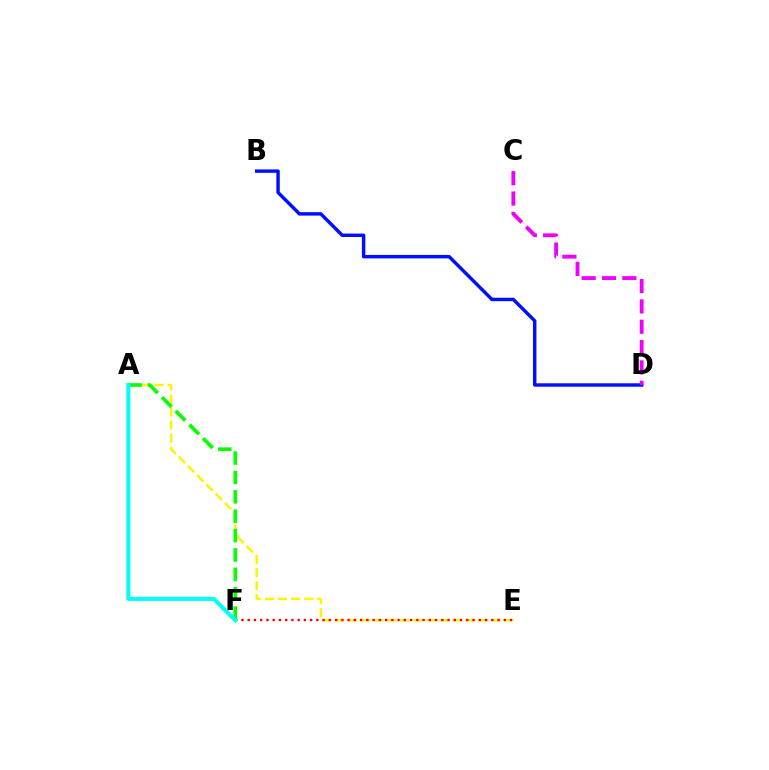{('B', 'D'): [{'color': '#0010ff', 'line_style': 'solid', 'thickness': 2.47}], ('A', 'E'): [{'color': '#fcf500', 'line_style': 'dashed', 'thickness': 1.77}], ('C', 'D'): [{'color': '#ee00ff', 'line_style': 'dashed', 'thickness': 2.76}], ('A', 'F'): [{'color': '#08ff00', 'line_style': 'dashed', 'thickness': 2.63}, {'color': '#00fff6', 'line_style': 'solid', 'thickness': 2.9}], ('E', 'F'): [{'color': '#ff0000', 'line_style': 'dotted', 'thickness': 1.7}]}